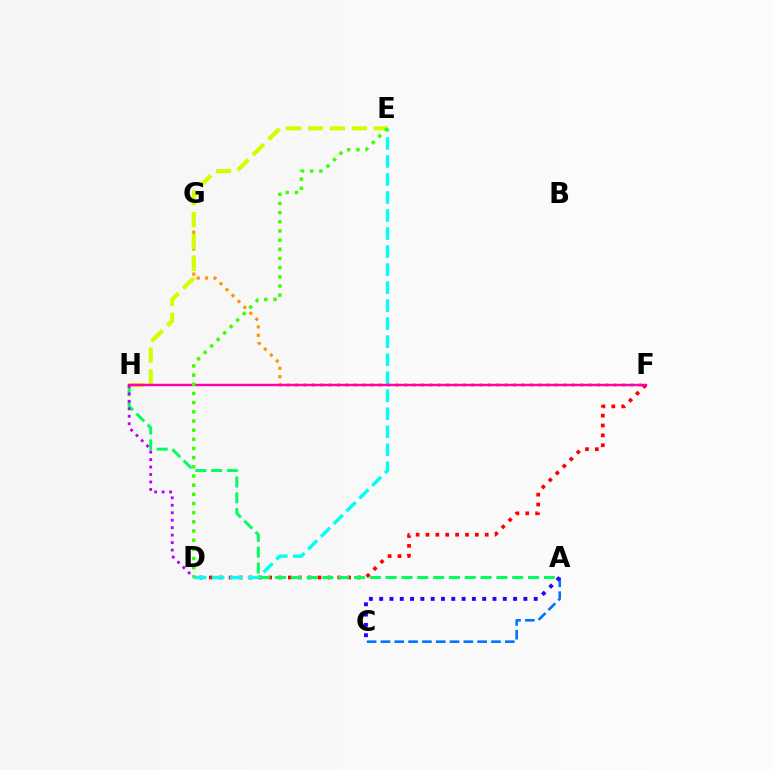{('D', 'F'): [{'color': '#ff0000', 'line_style': 'dotted', 'thickness': 2.68}], ('D', 'E'): [{'color': '#00fff6', 'line_style': 'dashed', 'thickness': 2.45}, {'color': '#3dff00', 'line_style': 'dotted', 'thickness': 2.49}], ('A', 'H'): [{'color': '#00ff5c', 'line_style': 'dashed', 'thickness': 2.15}], ('F', 'G'): [{'color': '#ff9400', 'line_style': 'dotted', 'thickness': 2.28}], ('E', 'H'): [{'color': '#d1ff00', 'line_style': 'dashed', 'thickness': 2.98}], ('D', 'H'): [{'color': '#b900ff', 'line_style': 'dotted', 'thickness': 2.03}], ('F', 'H'): [{'color': '#ff00ac', 'line_style': 'solid', 'thickness': 1.74}], ('A', 'C'): [{'color': '#0074ff', 'line_style': 'dashed', 'thickness': 1.88}, {'color': '#2500ff', 'line_style': 'dotted', 'thickness': 2.8}]}